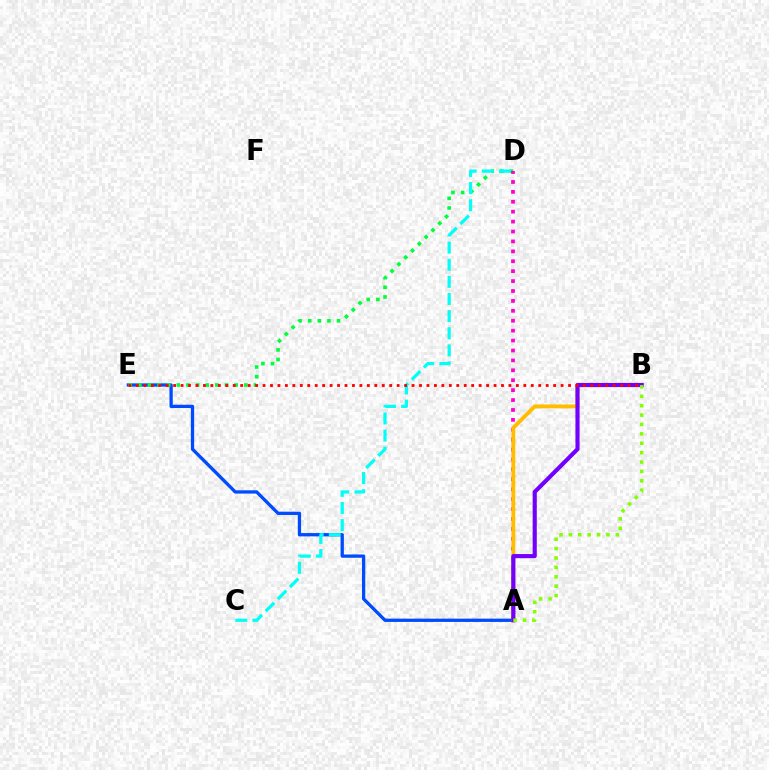{('A', 'E'): [{'color': '#004bff', 'line_style': 'solid', 'thickness': 2.37}], ('D', 'E'): [{'color': '#00ff39', 'line_style': 'dotted', 'thickness': 2.62}], ('C', 'D'): [{'color': '#00fff6', 'line_style': 'dashed', 'thickness': 2.32}], ('A', 'D'): [{'color': '#ff00cf', 'line_style': 'dotted', 'thickness': 2.69}], ('A', 'B'): [{'color': '#ffbd00', 'line_style': 'solid', 'thickness': 2.78}, {'color': '#7200ff', 'line_style': 'solid', 'thickness': 2.97}, {'color': '#84ff00', 'line_style': 'dotted', 'thickness': 2.55}], ('B', 'E'): [{'color': '#ff0000', 'line_style': 'dotted', 'thickness': 2.02}]}